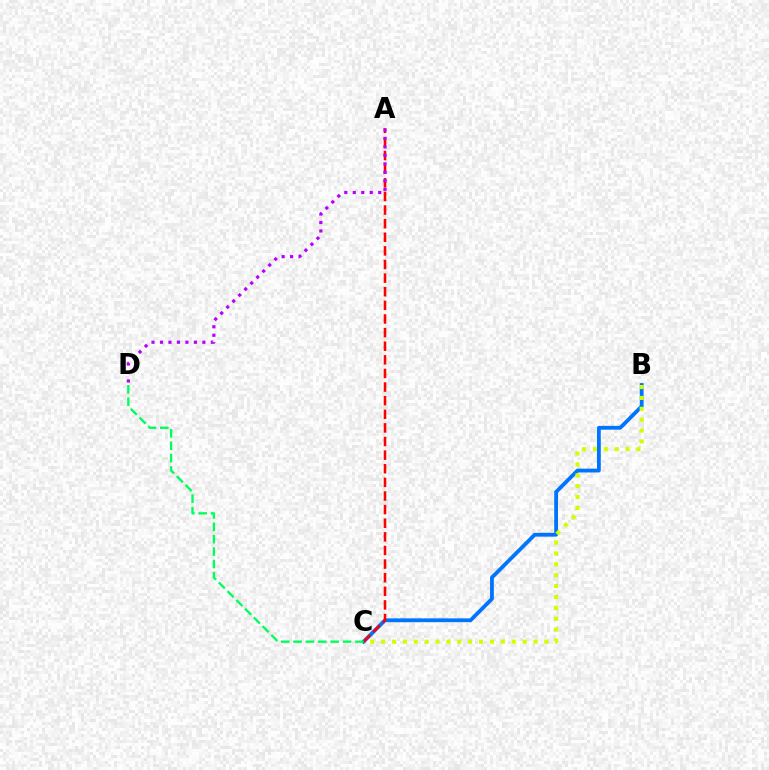{('B', 'C'): [{'color': '#0074ff', 'line_style': 'solid', 'thickness': 2.74}, {'color': '#d1ff00', 'line_style': 'dotted', 'thickness': 2.96}], ('A', 'C'): [{'color': '#ff0000', 'line_style': 'dashed', 'thickness': 1.85}], ('A', 'D'): [{'color': '#b900ff', 'line_style': 'dotted', 'thickness': 2.3}], ('C', 'D'): [{'color': '#00ff5c', 'line_style': 'dashed', 'thickness': 1.68}]}